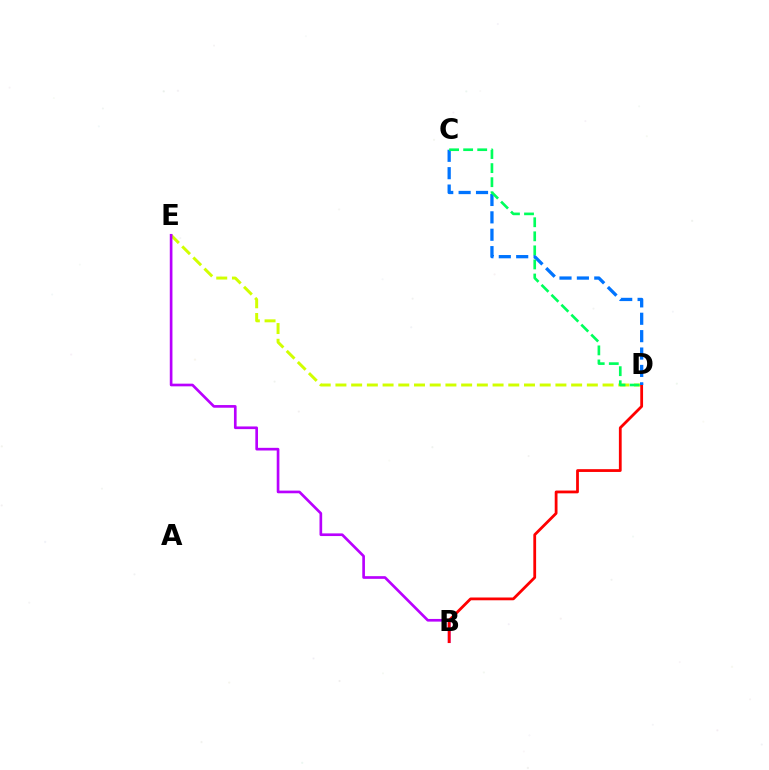{('D', 'E'): [{'color': '#d1ff00', 'line_style': 'dashed', 'thickness': 2.13}], ('B', 'E'): [{'color': '#b900ff', 'line_style': 'solid', 'thickness': 1.92}], ('B', 'D'): [{'color': '#ff0000', 'line_style': 'solid', 'thickness': 2.01}], ('C', 'D'): [{'color': '#0074ff', 'line_style': 'dashed', 'thickness': 2.36}, {'color': '#00ff5c', 'line_style': 'dashed', 'thickness': 1.91}]}